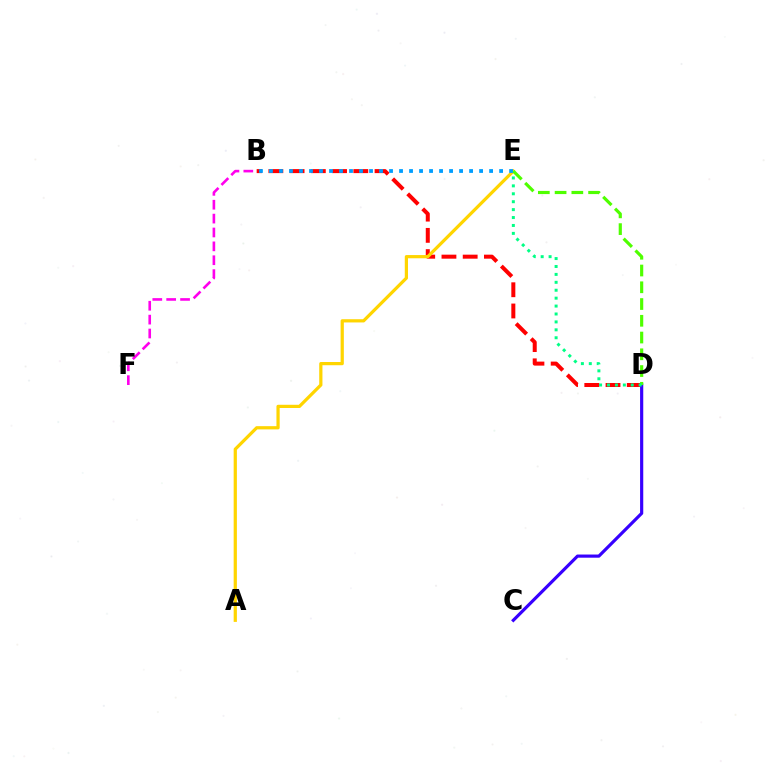{('B', 'D'): [{'color': '#ff0000', 'line_style': 'dashed', 'thickness': 2.88}], ('C', 'D'): [{'color': '#3700ff', 'line_style': 'solid', 'thickness': 2.28}], ('A', 'E'): [{'color': '#ffd500', 'line_style': 'solid', 'thickness': 2.32}], ('B', 'F'): [{'color': '#ff00ed', 'line_style': 'dashed', 'thickness': 1.89}], ('D', 'E'): [{'color': '#4fff00', 'line_style': 'dashed', 'thickness': 2.28}, {'color': '#00ff86', 'line_style': 'dotted', 'thickness': 2.15}], ('B', 'E'): [{'color': '#009eff', 'line_style': 'dotted', 'thickness': 2.72}]}